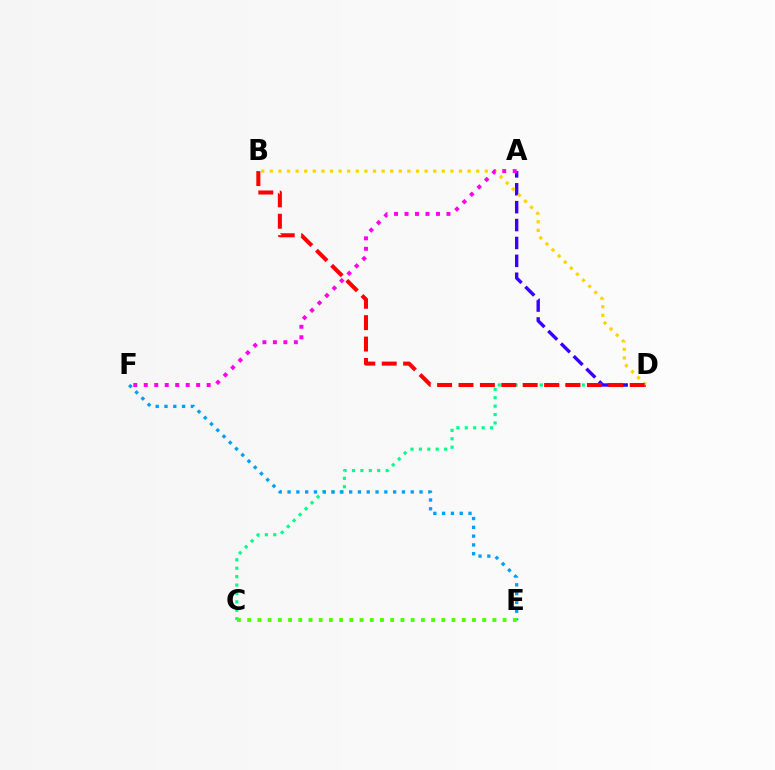{('C', 'D'): [{'color': '#00ff86', 'line_style': 'dotted', 'thickness': 2.29}], ('A', 'D'): [{'color': '#3700ff', 'line_style': 'dashed', 'thickness': 2.43}], ('B', 'D'): [{'color': '#ffd500', 'line_style': 'dotted', 'thickness': 2.34}, {'color': '#ff0000', 'line_style': 'dashed', 'thickness': 2.91}], ('E', 'F'): [{'color': '#009eff', 'line_style': 'dotted', 'thickness': 2.39}], ('A', 'F'): [{'color': '#ff00ed', 'line_style': 'dotted', 'thickness': 2.85}], ('C', 'E'): [{'color': '#4fff00', 'line_style': 'dotted', 'thickness': 2.78}]}